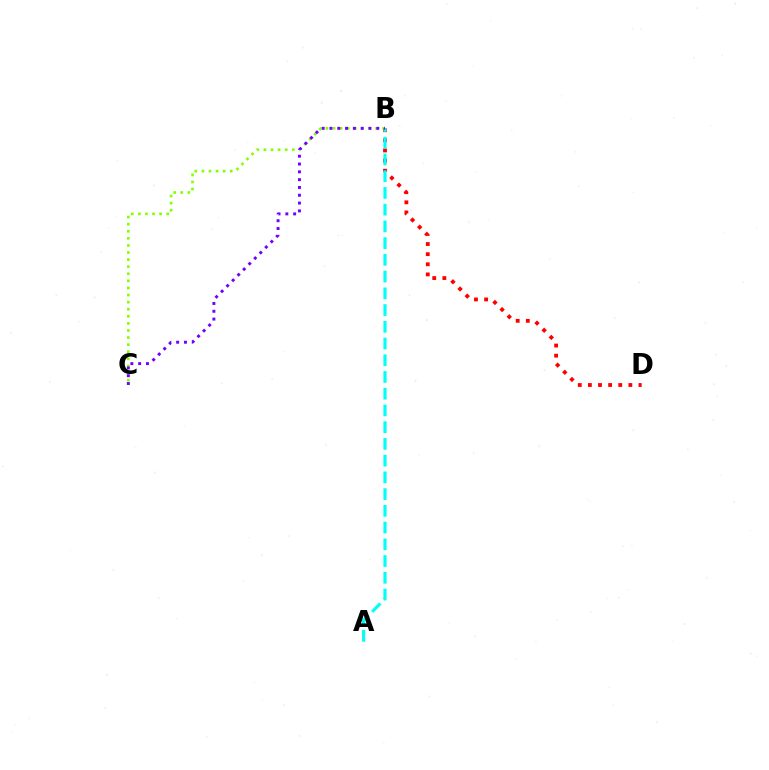{('B', 'C'): [{'color': '#84ff00', 'line_style': 'dotted', 'thickness': 1.93}, {'color': '#7200ff', 'line_style': 'dotted', 'thickness': 2.12}], ('B', 'D'): [{'color': '#ff0000', 'line_style': 'dotted', 'thickness': 2.75}], ('A', 'B'): [{'color': '#00fff6', 'line_style': 'dashed', 'thickness': 2.27}]}